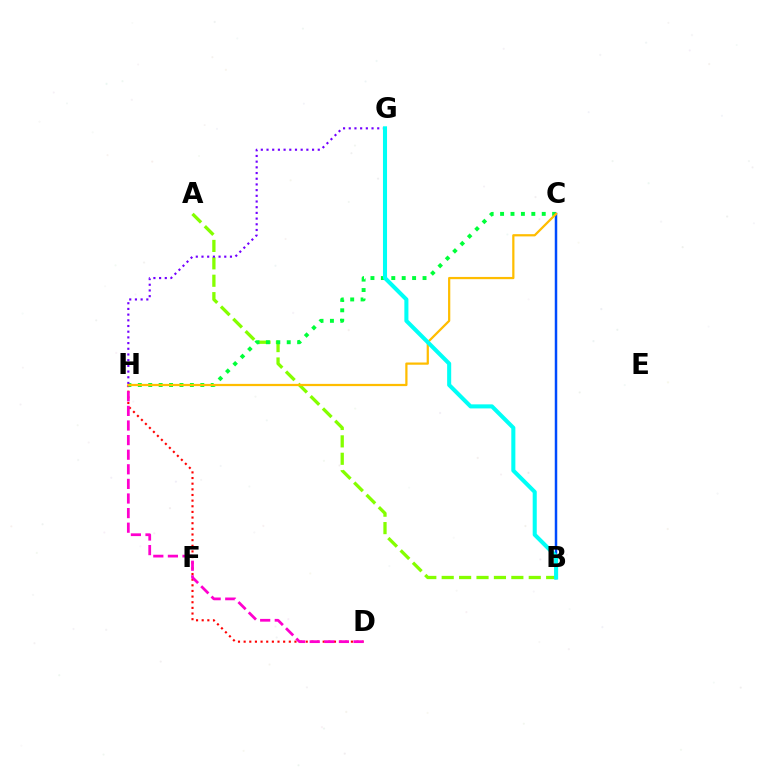{('D', 'H'): [{'color': '#ff0000', 'line_style': 'dotted', 'thickness': 1.53}, {'color': '#ff00cf', 'line_style': 'dashed', 'thickness': 1.98}], ('A', 'B'): [{'color': '#84ff00', 'line_style': 'dashed', 'thickness': 2.36}], ('C', 'H'): [{'color': '#00ff39', 'line_style': 'dotted', 'thickness': 2.83}, {'color': '#ffbd00', 'line_style': 'solid', 'thickness': 1.61}], ('B', 'C'): [{'color': '#004bff', 'line_style': 'solid', 'thickness': 1.79}], ('G', 'H'): [{'color': '#7200ff', 'line_style': 'dotted', 'thickness': 1.55}], ('B', 'G'): [{'color': '#00fff6', 'line_style': 'solid', 'thickness': 2.92}]}